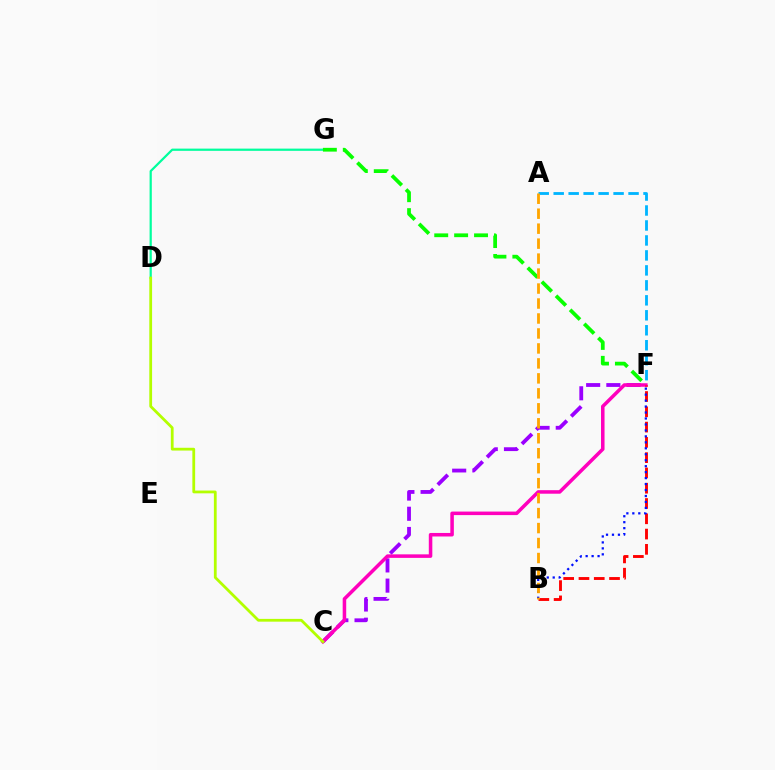{('A', 'F'): [{'color': '#00b5ff', 'line_style': 'dashed', 'thickness': 2.03}], ('C', 'F'): [{'color': '#9b00ff', 'line_style': 'dashed', 'thickness': 2.74}, {'color': '#ff00bd', 'line_style': 'solid', 'thickness': 2.54}], ('B', 'F'): [{'color': '#ff0000', 'line_style': 'dashed', 'thickness': 2.08}, {'color': '#0010ff', 'line_style': 'dotted', 'thickness': 1.62}], ('D', 'G'): [{'color': '#00ff9d', 'line_style': 'solid', 'thickness': 1.6}], ('F', 'G'): [{'color': '#08ff00', 'line_style': 'dashed', 'thickness': 2.7}], ('A', 'B'): [{'color': '#ffa500', 'line_style': 'dashed', 'thickness': 2.03}], ('C', 'D'): [{'color': '#b3ff00', 'line_style': 'solid', 'thickness': 2.0}]}